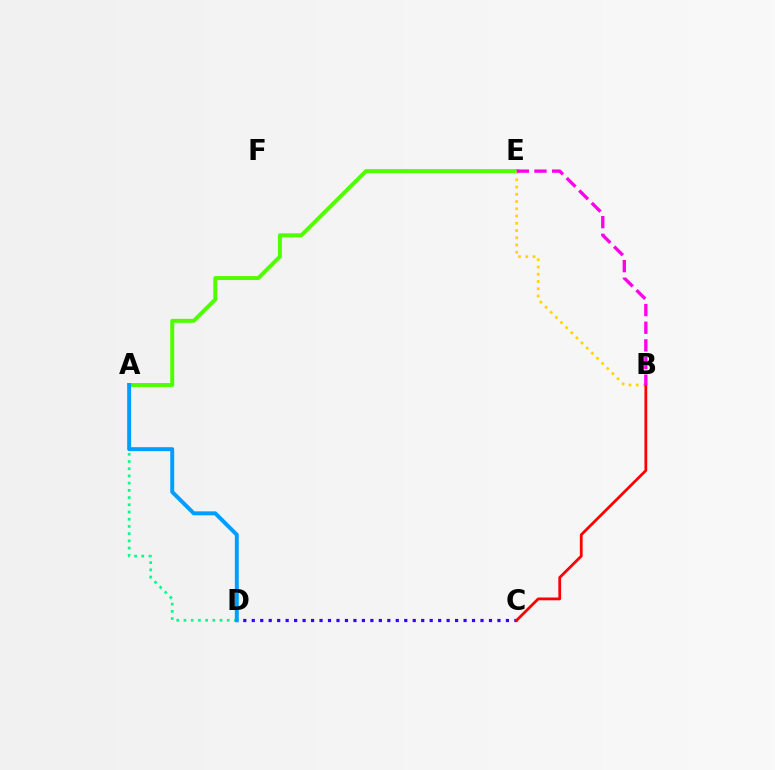{('A', 'D'): [{'color': '#00ff86', 'line_style': 'dotted', 'thickness': 1.96}, {'color': '#009eff', 'line_style': 'solid', 'thickness': 2.85}], ('C', 'D'): [{'color': '#3700ff', 'line_style': 'dotted', 'thickness': 2.3}], ('A', 'E'): [{'color': '#4fff00', 'line_style': 'solid', 'thickness': 2.84}], ('B', 'E'): [{'color': '#ffd500', 'line_style': 'dotted', 'thickness': 1.97}, {'color': '#ff00ed', 'line_style': 'dashed', 'thickness': 2.4}], ('B', 'C'): [{'color': '#ff0000', 'line_style': 'solid', 'thickness': 2.0}]}